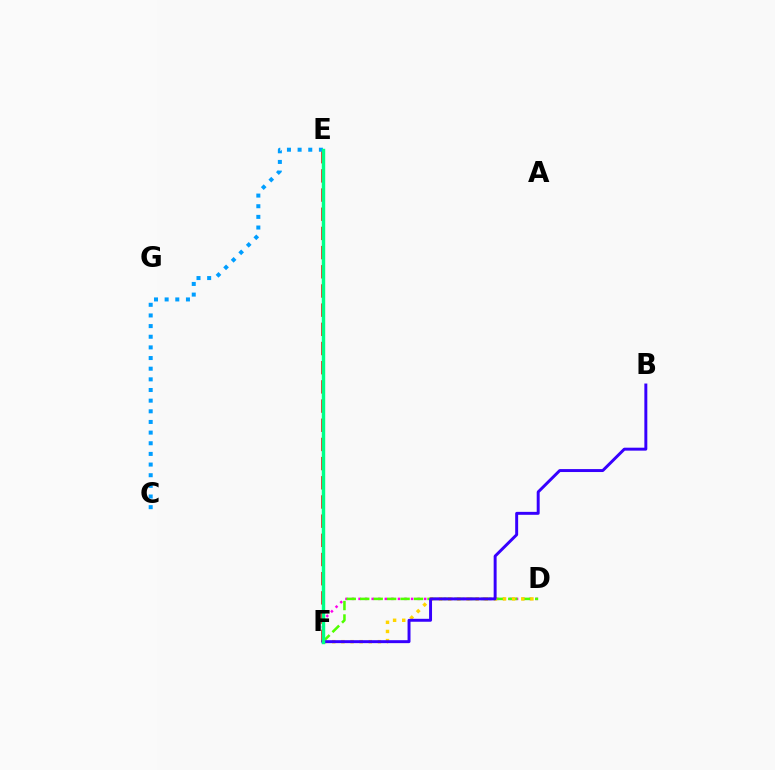{('D', 'F'): [{'color': '#ff00ed', 'line_style': 'dotted', 'thickness': 1.78}, {'color': '#4fff00', 'line_style': 'dashed', 'thickness': 1.83}, {'color': '#ffd500', 'line_style': 'dotted', 'thickness': 2.48}], ('E', 'F'): [{'color': '#ff0000', 'line_style': 'dashed', 'thickness': 2.61}, {'color': '#00ff86', 'line_style': 'solid', 'thickness': 2.46}], ('B', 'F'): [{'color': '#3700ff', 'line_style': 'solid', 'thickness': 2.12}], ('C', 'E'): [{'color': '#009eff', 'line_style': 'dotted', 'thickness': 2.89}]}